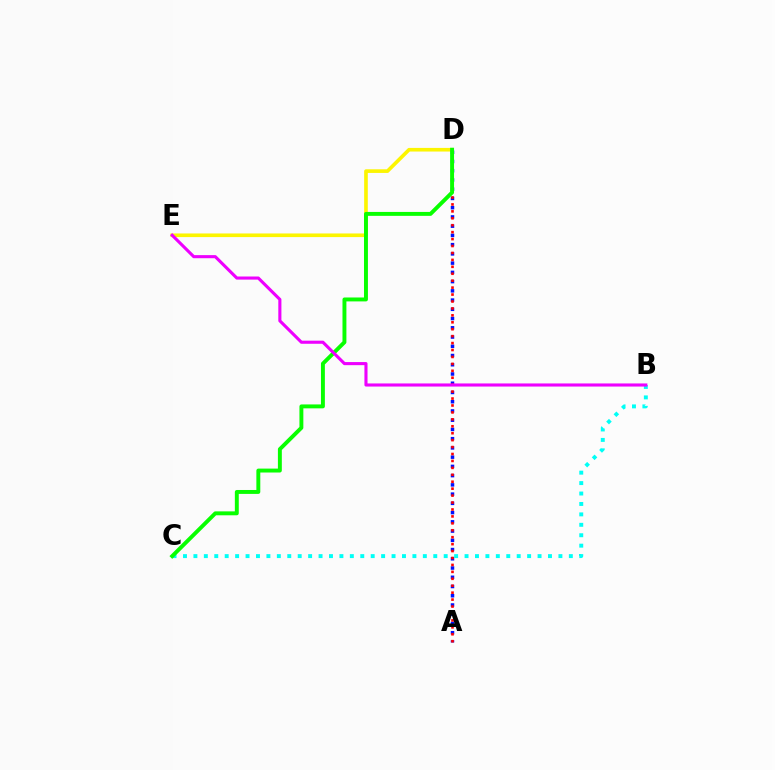{('D', 'E'): [{'color': '#fcf500', 'line_style': 'solid', 'thickness': 2.62}], ('A', 'D'): [{'color': '#0010ff', 'line_style': 'dotted', 'thickness': 2.51}, {'color': '#ff0000', 'line_style': 'dotted', 'thickness': 1.88}], ('B', 'C'): [{'color': '#00fff6', 'line_style': 'dotted', 'thickness': 2.83}], ('C', 'D'): [{'color': '#08ff00', 'line_style': 'solid', 'thickness': 2.82}], ('B', 'E'): [{'color': '#ee00ff', 'line_style': 'solid', 'thickness': 2.23}]}